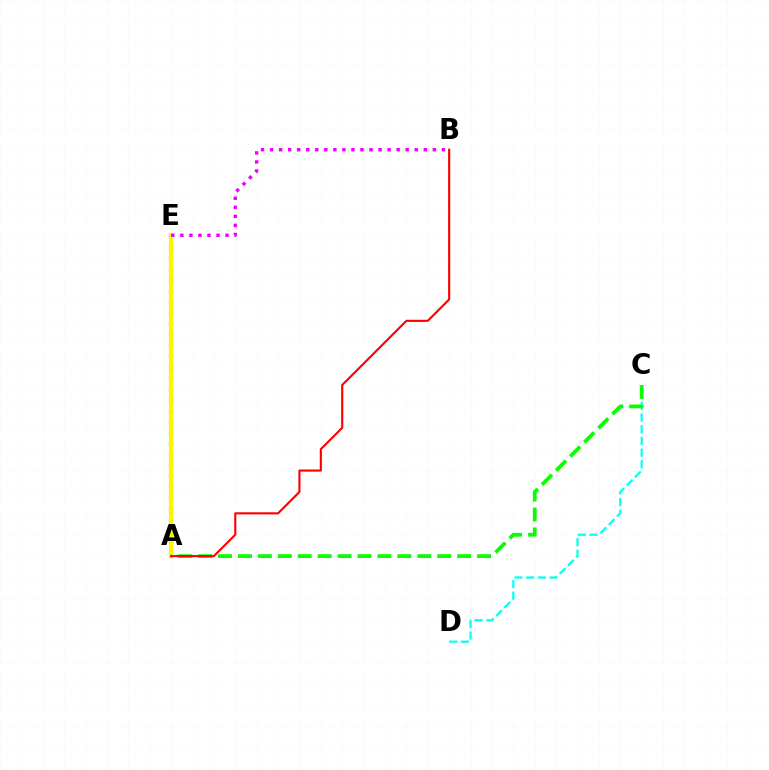{('A', 'E'): [{'color': '#0010ff', 'line_style': 'dotted', 'thickness': 2.96}, {'color': '#fcf500', 'line_style': 'solid', 'thickness': 2.99}], ('C', 'D'): [{'color': '#00fff6', 'line_style': 'dashed', 'thickness': 1.59}], ('A', 'C'): [{'color': '#08ff00', 'line_style': 'dashed', 'thickness': 2.71}], ('A', 'B'): [{'color': '#ff0000', 'line_style': 'solid', 'thickness': 1.53}], ('B', 'E'): [{'color': '#ee00ff', 'line_style': 'dotted', 'thickness': 2.46}]}